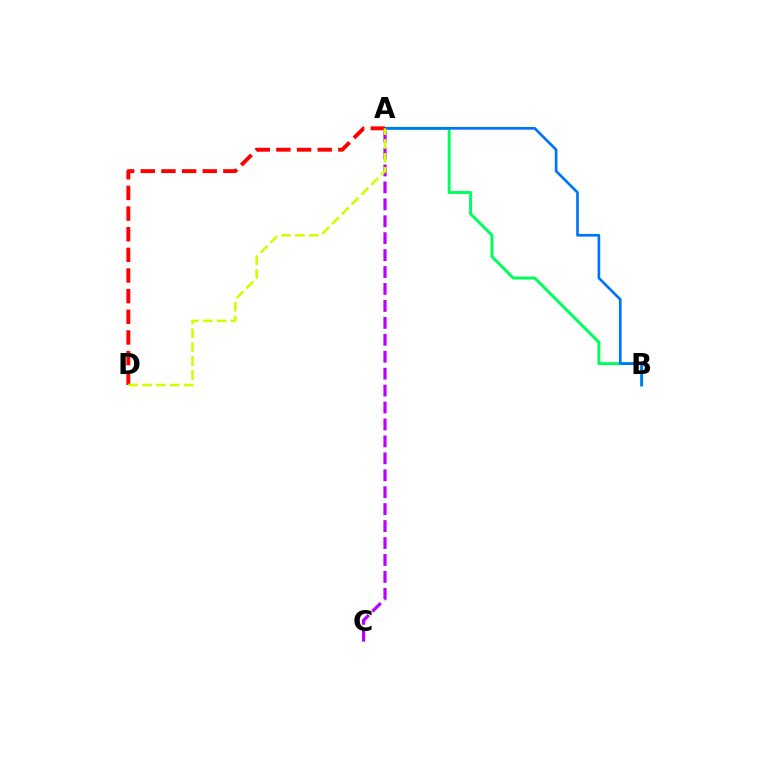{('A', 'C'): [{'color': '#b900ff', 'line_style': 'dashed', 'thickness': 2.3}], ('A', 'B'): [{'color': '#00ff5c', 'line_style': 'solid', 'thickness': 2.12}, {'color': '#0074ff', 'line_style': 'solid', 'thickness': 1.93}], ('A', 'D'): [{'color': '#ff0000', 'line_style': 'dashed', 'thickness': 2.8}, {'color': '#d1ff00', 'line_style': 'dashed', 'thickness': 1.89}]}